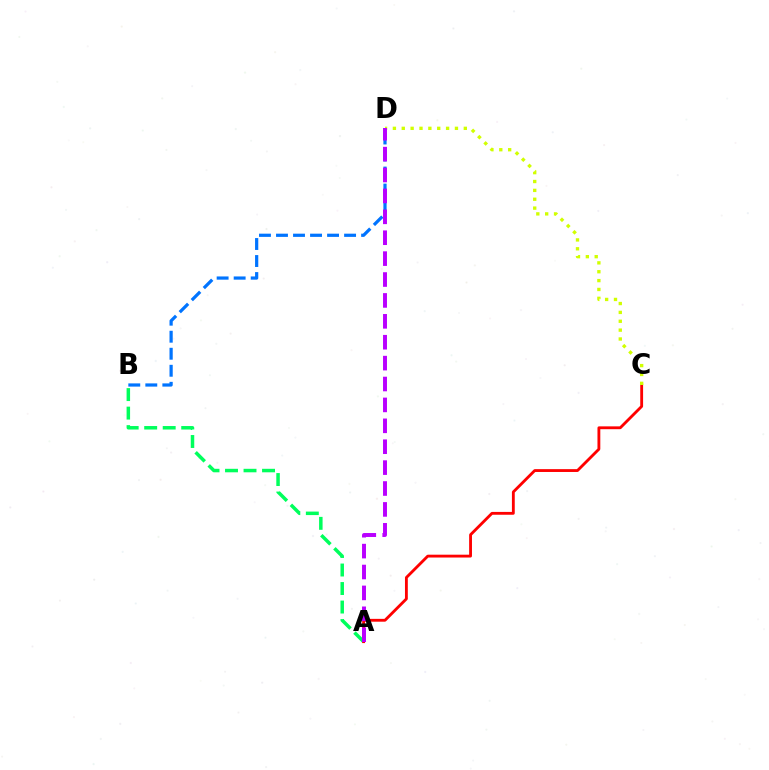{('A', 'B'): [{'color': '#00ff5c', 'line_style': 'dashed', 'thickness': 2.51}], ('A', 'C'): [{'color': '#ff0000', 'line_style': 'solid', 'thickness': 2.04}], ('C', 'D'): [{'color': '#d1ff00', 'line_style': 'dotted', 'thickness': 2.41}], ('B', 'D'): [{'color': '#0074ff', 'line_style': 'dashed', 'thickness': 2.31}], ('A', 'D'): [{'color': '#b900ff', 'line_style': 'dashed', 'thickness': 2.84}]}